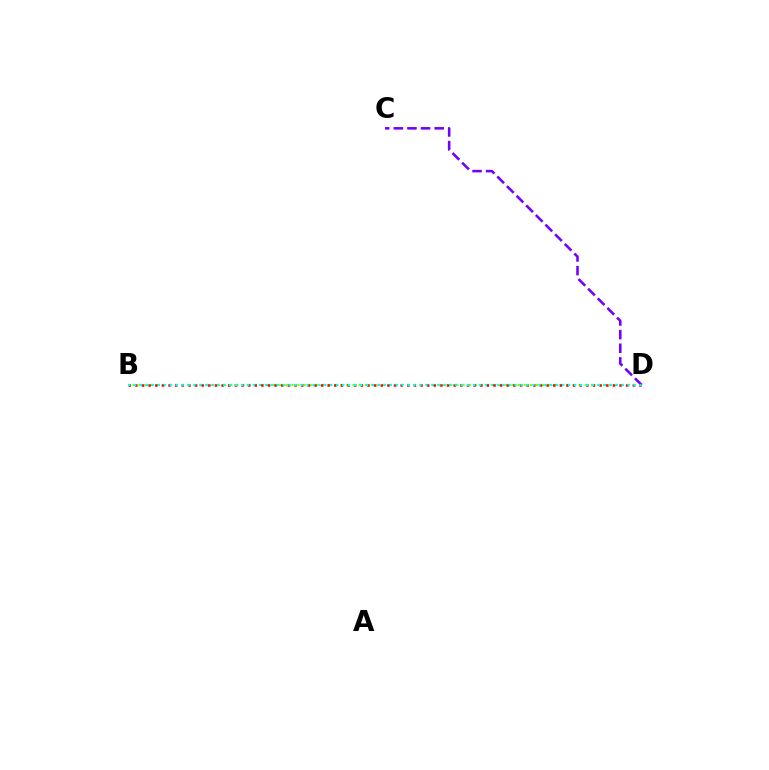{('B', 'D'): [{'color': '#84ff00', 'line_style': 'dotted', 'thickness': 1.66}, {'color': '#ff0000', 'line_style': 'dotted', 'thickness': 1.8}, {'color': '#00fff6', 'line_style': 'dotted', 'thickness': 1.62}], ('C', 'D'): [{'color': '#7200ff', 'line_style': 'dashed', 'thickness': 1.85}]}